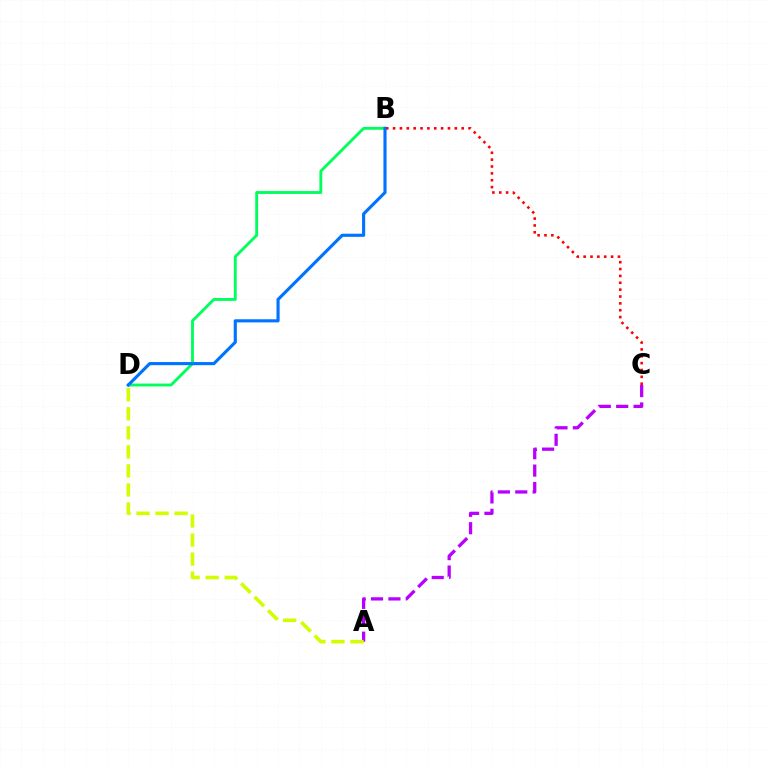{('B', 'D'): [{'color': '#00ff5c', 'line_style': 'solid', 'thickness': 2.07}, {'color': '#0074ff', 'line_style': 'solid', 'thickness': 2.26}], ('A', 'C'): [{'color': '#b900ff', 'line_style': 'dashed', 'thickness': 2.36}], ('B', 'C'): [{'color': '#ff0000', 'line_style': 'dotted', 'thickness': 1.86}], ('A', 'D'): [{'color': '#d1ff00', 'line_style': 'dashed', 'thickness': 2.59}]}